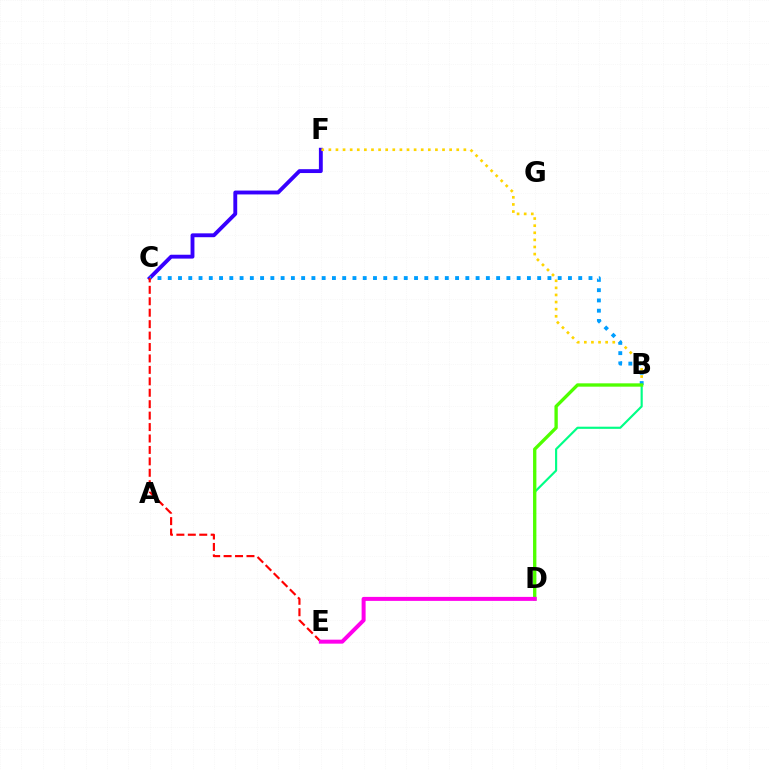{('C', 'F'): [{'color': '#3700ff', 'line_style': 'solid', 'thickness': 2.78}], ('B', 'F'): [{'color': '#ffd500', 'line_style': 'dotted', 'thickness': 1.93}], ('B', 'C'): [{'color': '#009eff', 'line_style': 'dotted', 'thickness': 2.79}], ('C', 'E'): [{'color': '#ff0000', 'line_style': 'dashed', 'thickness': 1.55}], ('B', 'D'): [{'color': '#00ff86', 'line_style': 'solid', 'thickness': 1.55}, {'color': '#4fff00', 'line_style': 'solid', 'thickness': 2.4}], ('D', 'E'): [{'color': '#ff00ed', 'line_style': 'solid', 'thickness': 2.87}]}